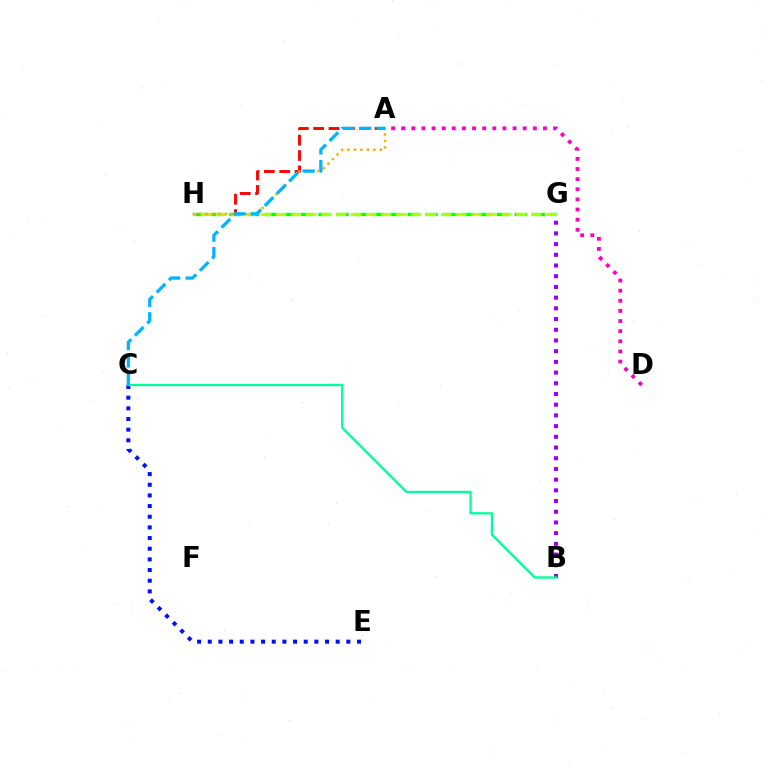{('A', 'H'): [{'color': '#ff0000', 'line_style': 'dashed', 'thickness': 2.09}, {'color': '#ffa500', 'line_style': 'dotted', 'thickness': 1.76}], ('B', 'G'): [{'color': '#9b00ff', 'line_style': 'dotted', 'thickness': 2.91}], ('G', 'H'): [{'color': '#08ff00', 'line_style': 'dashed', 'thickness': 2.42}, {'color': '#b3ff00', 'line_style': 'dashed', 'thickness': 2.04}], ('A', 'D'): [{'color': '#ff00bd', 'line_style': 'dotted', 'thickness': 2.75}], ('C', 'E'): [{'color': '#0010ff', 'line_style': 'dotted', 'thickness': 2.9}], ('B', 'C'): [{'color': '#00ff9d', 'line_style': 'solid', 'thickness': 1.66}], ('A', 'C'): [{'color': '#00b5ff', 'line_style': 'dashed', 'thickness': 2.36}]}